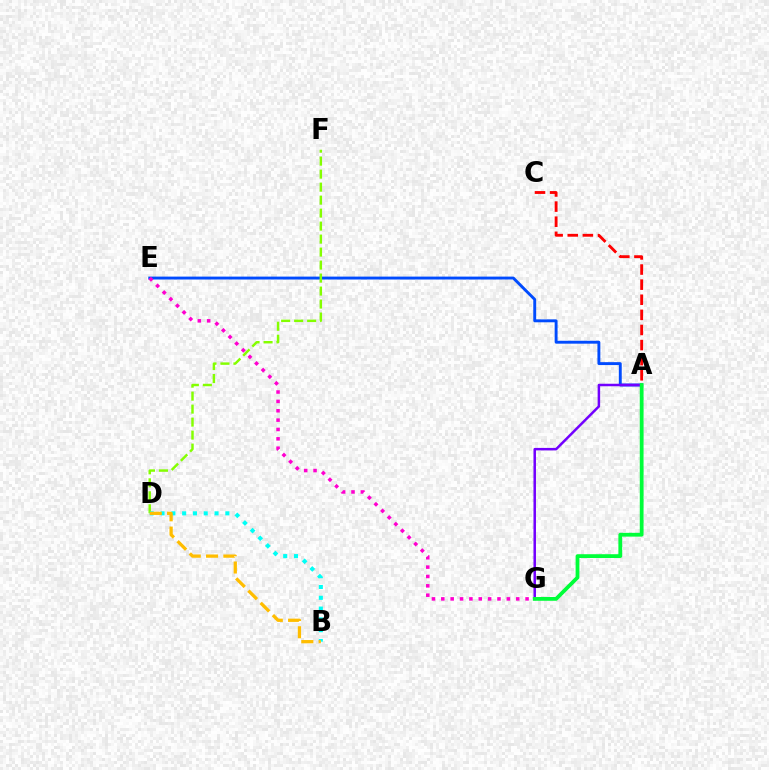{('A', 'E'): [{'color': '#004bff', 'line_style': 'solid', 'thickness': 2.09}], ('A', 'G'): [{'color': '#7200ff', 'line_style': 'solid', 'thickness': 1.8}, {'color': '#00ff39', 'line_style': 'solid', 'thickness': 2.73}], ('D', 'F'): [{'color': '#84ff00', 'line_style': 'dashed', 'thickness': 1.77}], ('A', 'C'): [{'color': '#ff0000', 'line_style': 'dashed', 'thickness': 2.05}], ('B', 'D'): [{'color': '#00fff6', 'line_style': 'dotted', 'thickness': 2.93}, {'color': '#ffbd00', 'line_style': 'dashed', 'thickness': 2.35}], ('E', 'G'): [{'color': '#ff00cf', 'line_style': 'dotted', 'thickness': 2.54}]}